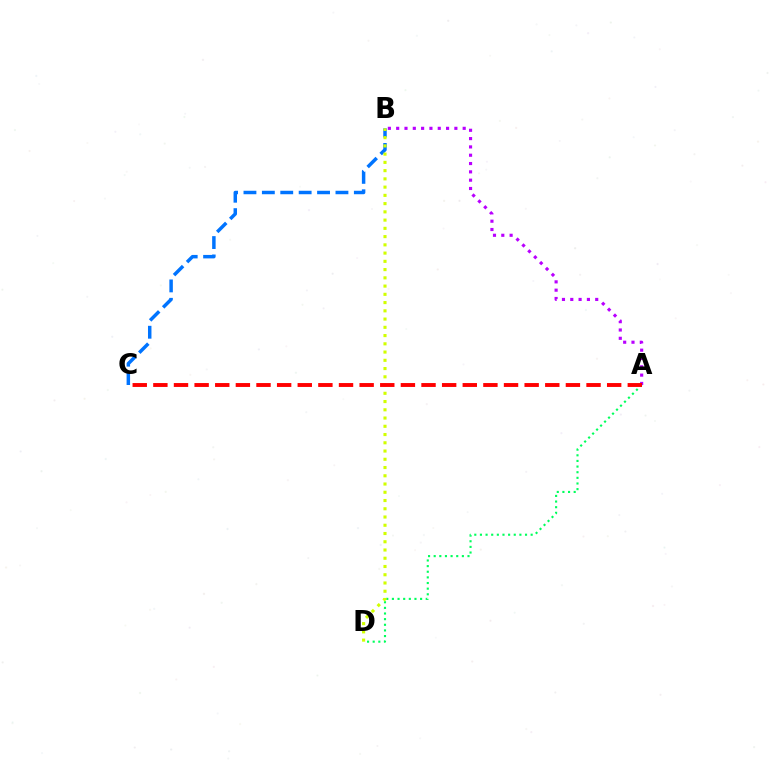{('A', 'D'): [{'color': '#00ff5c', 'line_style': 'dotted', 'thickness': 1.53}], ('B', 'C'): [{'color': '#0074ff', 'line_style': 'dashed', 'thickness': 2.5}], ('A', 'B'): [{'color': '#b900ff', 'line_style': 'dotted', 'thickness': 2.26}], ('B', 'D'): [{'color': '#d1ff00', 'line_style': 'dotted', 'thickness': 2.24}], ('A', 'C'): [{'color': '#ff0000', 'line_style': 'dashed', 'thickness': 2.8}]}